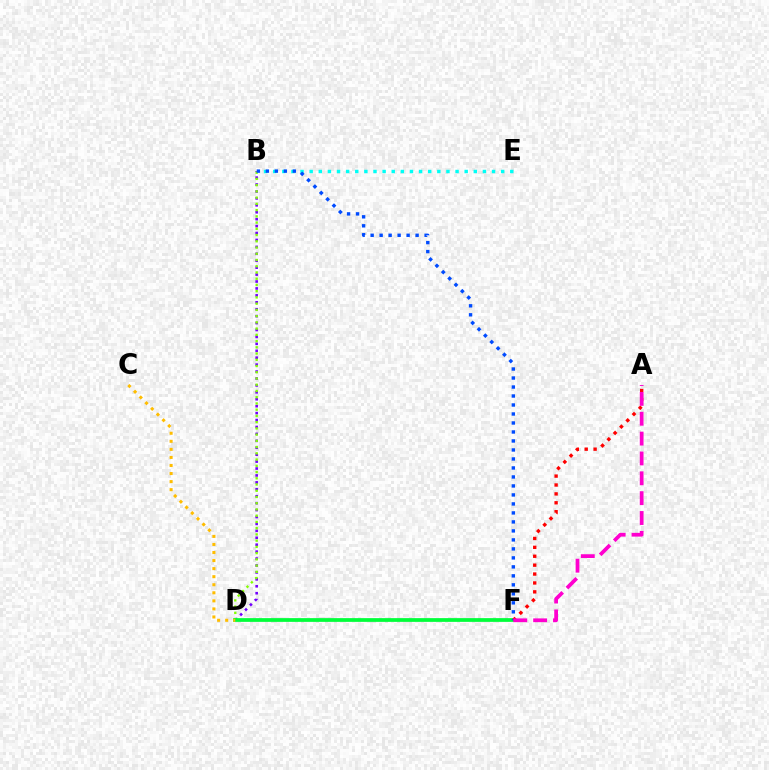{('B', 'D'): [{'color': '#7200ff', 'line_style': 'dotted', 'thickness': 1.88}, {'color': '#84ff00', 'line_style': 'dotted', 'thickness': 1.69}], ('D', 'F'): [{'color': '#00ff39', 'line_style': 'solid', 'thickness': 2.69}], ('A', 'F'): [{'color': '#ff0000', 'line_style': 'dotted', 'thickness': 2.42}, {'color': '#ff00cf', 'line_style': 'dashed', 'thickness': 2.7}], ('B', 'E'): [{'color': '#00fff6', 'line_style': 'dotted', 'thickness': 2.48}], ('B', 'F'): [{'color': '#004bff', 'line_style': 'dotted', 'thickness': 2.44}], ('C', 'D'): [{'color': '#ffbd00', 'line_style': 'dotted', 'thickness': 2.19}]}